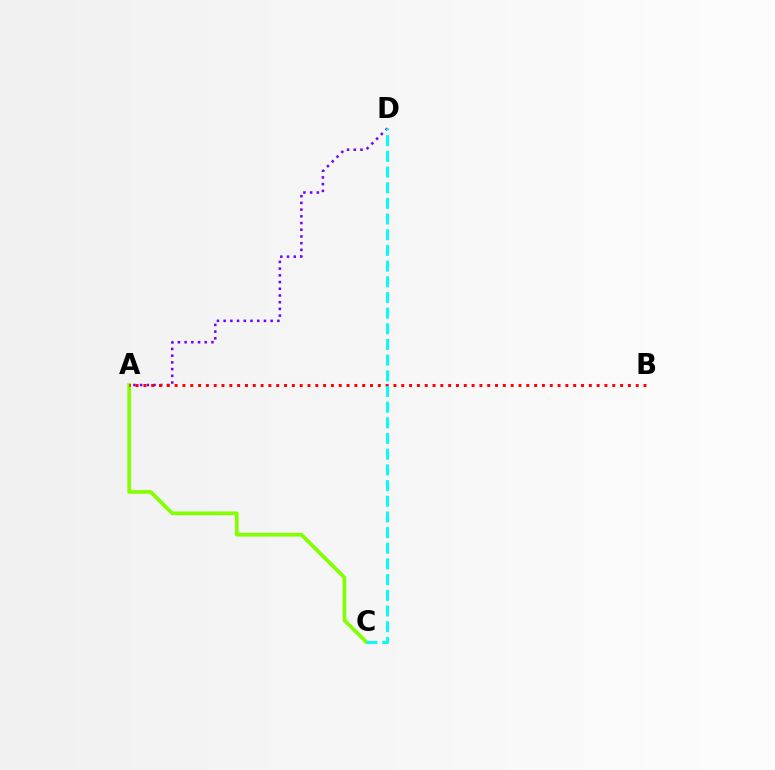{('A', 'C'): [{'color': '#84ff00', 'line_style': 'solid', 'thickness': 2.66}], ('A', 'D'): [{'color': '#7200ff', 'line_style': 'dotted', 'thickness': 1.82}], ('A', 'B'): [{'color': '#ff0000', 'line_style': 'dotted', 'thickness': 2.12}], ('C', 'D'): [{'color': '#00fff6', 'line_style': 'dashed', 'thickness': 2.13}]}